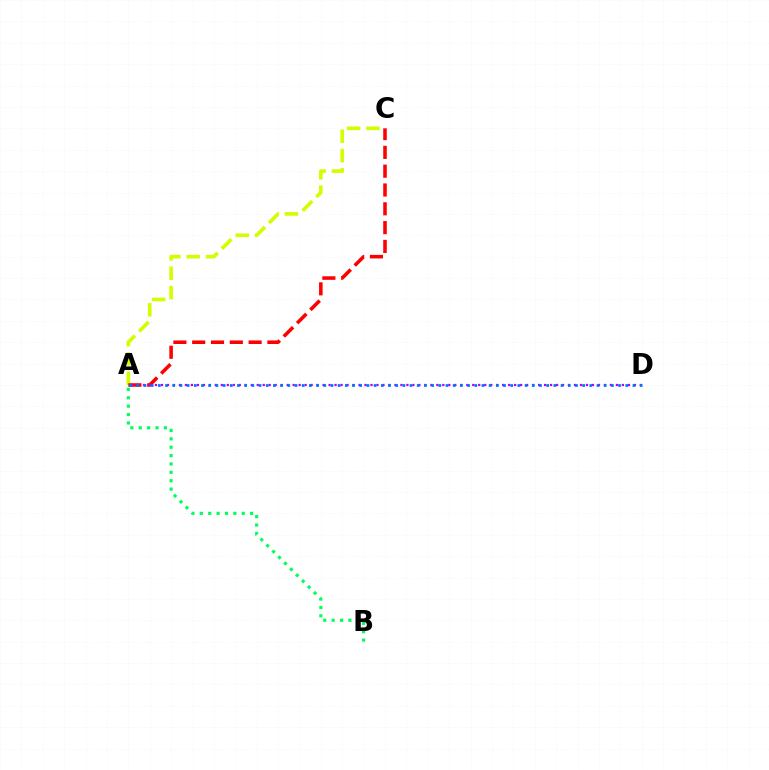{('A', 'C'): [{'color': '#d1ff00', 'line_style': 'dashed', 'thickness': 2.63}, {'color': '#ff0000', 'line_style': 'dashed', 'thickness': 2.56}], ('A', 'B'): [{'color': '#00ff5c', 'line_style': 'dotted', 'thickness': 2.28}], ('A', 'D'): [{'color': '#b900ff', 'line_style': 'dotted', 'thickness': 1.63}, {'color': '#0074ff', 'line_style': 'dotted', 'thickness': 1.95}]}